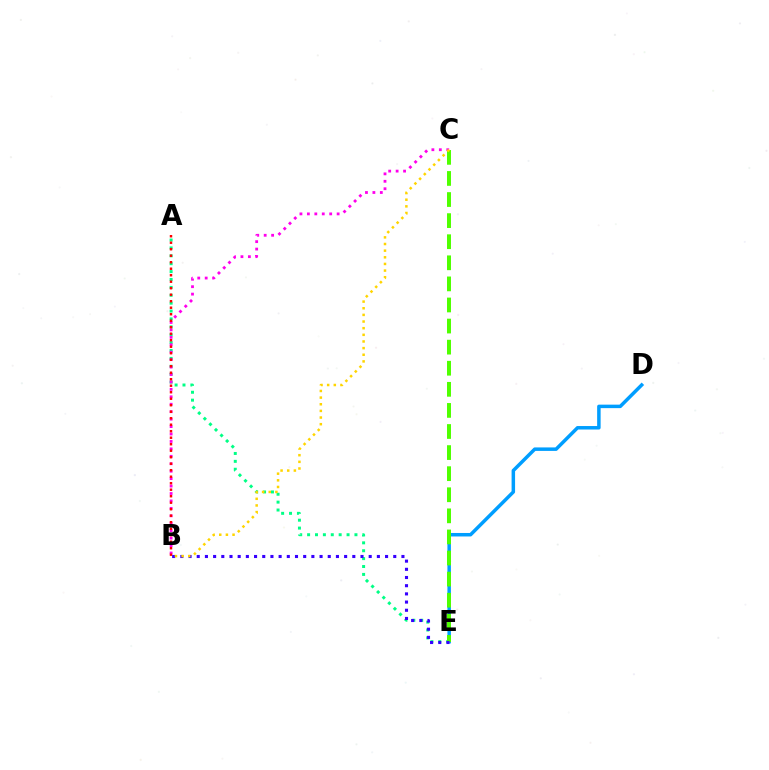{('D', 'E'): [{'color': '#009eff', 'line_style': 'solid', 'thickness': 2.51}], ('A', 'E'): [{'color': '#00ff86', 'line_style': 'dotted', 'thickness': 2.14}], ('B', 'C'): [{'color': '#ff00ed', 'line_style': 'dotted', 'thickness': 2.02}, {'color': '#ffd500', 'line_style': 'dotted', 'thickness': 1.81}], ('A', 'B'): [{'color': '#ff0000', 'line_style': 'dotted', 'thickness': 1.77}], ('C', 'E'): [{'color': '#4fff00', 'line_style': 'dashed', 'thickness': 2.86}], ('B', 'E'): [{'color': '#3700ff', 'line_style': 'dotted', 'thickness': 2.22}]}